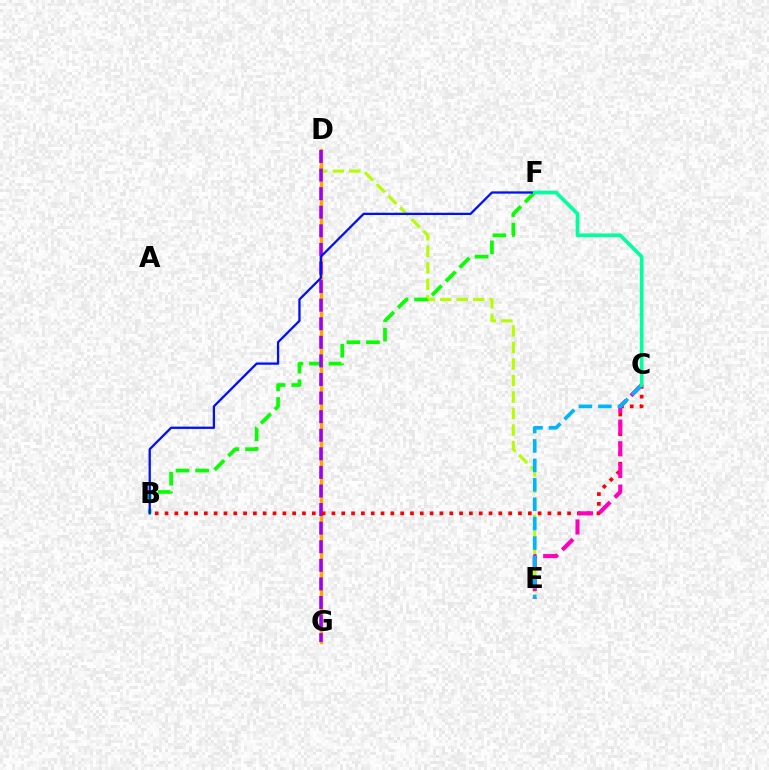{('D', 'E'): [{'color': '#b3ff00', 'line_style': 'dashed', 'thickness': 2.24}], ('D', 'G'): [{'color': '#ffa500', 'line_style': 'solid', 'thickness': 2.48}, {'color': '#9b00ff', 'line_style': 'dashed', 'thickness': 2.52}], ('B', 'F'): [{'color': '#08ff00', 'line_style': 'dashed', 'thickness': 2.66}, {'color': '#0010ff', 'line_style': 'solid', 'thickness': 1.64}], ('B', 'C'): [{'color': '#ff0000', 'line_style': 'dotted', 'thickness': 2.67}], ('C', 'E'): [{'color': '#ff00bd', 'line_style': 'dashed', 'thickness': 2.95}, {'color': '#00b5ff', 'line_style': 'dashed', 'thickness': 2.64}], ('C', 'F'): [{'color': '#00ff9d', 'line_style': 'solid', 'thickness': 2.63}]}